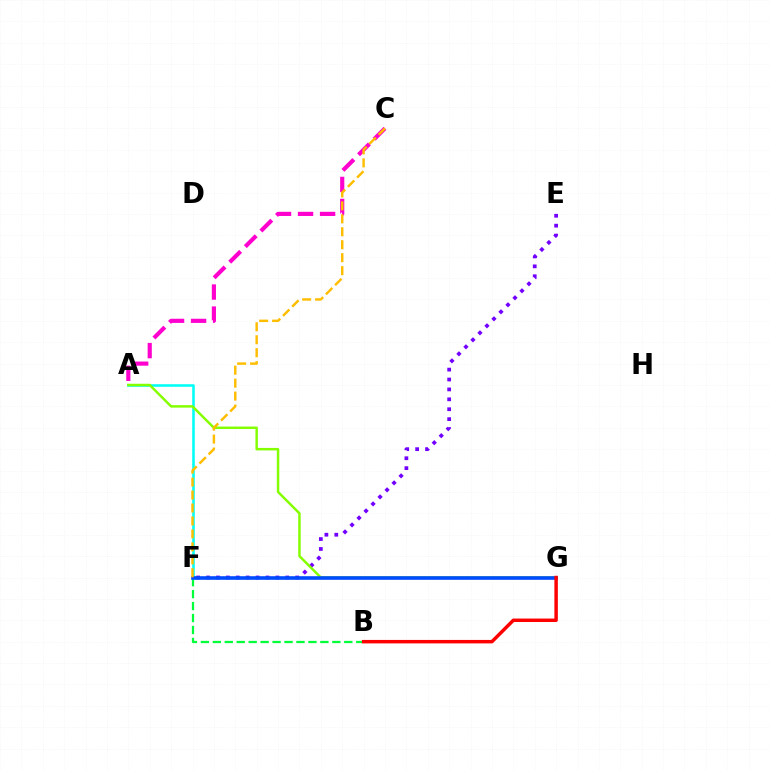{('B', 'F'): [{'color': '#00ff39', 'line_style': 'dashed', 'thickness': 1.62}], ('A', 'F'): [{'color': '#00fff6', 'line_style': 'solid', 'thickness': 1.86}], ('E', 'F'): [{'color': '#7200ff', 'line_style': 'dotted', 'thickness': 2.69}], ('A', 'C'): [{'color': '#ff00cf', 'line_style': 'dashed', 'thickness': 2.99}], ('A', 'G'): [{'color': '#84ff00', 'line_style': 'solid', 'thickness': 1.78}], ('F', 'G'): [{'color': '#004bff', 'line_style': 'solid', 'thickness': 2.6}], ('B', 'G'): [{'color': '#ff0000', 'line_style': 'solid', 'thickness': 2.49}], ('C', 'F'): [{'color': '#ffbd00', 'line_style': 'dashed', 'thickness': 1.76}]}